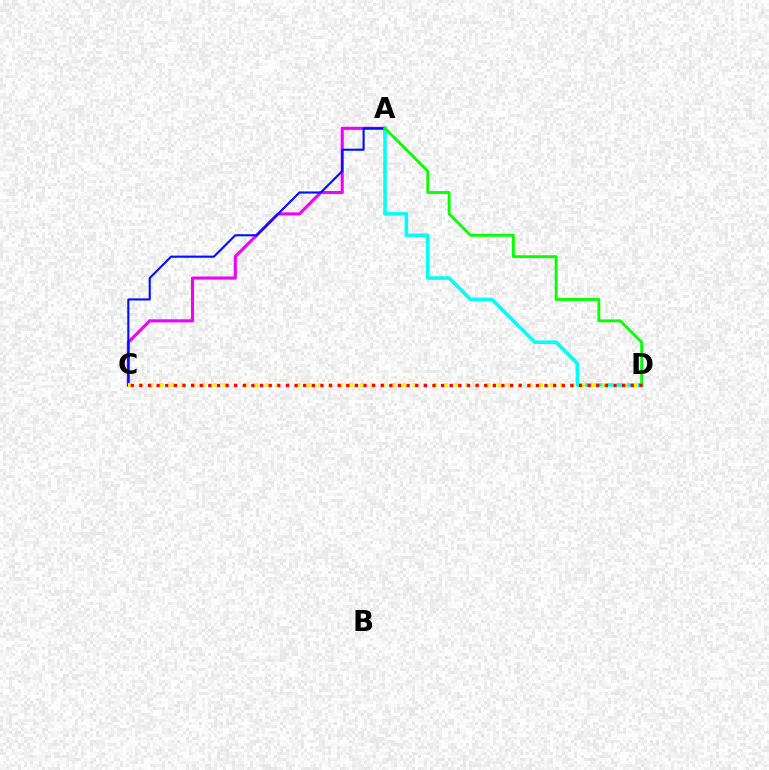{('A', 'C'): [{'color': '#ee00ff', 'line_style': 'solid', 'thickness': 2.23}, {'color': '#0010ff', 'line_style': 'solid', 'thickness': 1.54}], ('A', 'D'): [{'color': '#00fff6', 'line_style': 'solid', 'thickness': 2.6}, {'color': '#08ff00', 'line_style': 'solid', 'thickness': 2.05}], ('C', 'D'): [{'color': '#fcf500', 'line_style': 'dotted', 'thickness': 2.86}, {'color': '#ff0000', 'line_style': 'dotted', 'thickness': 2.34}]}